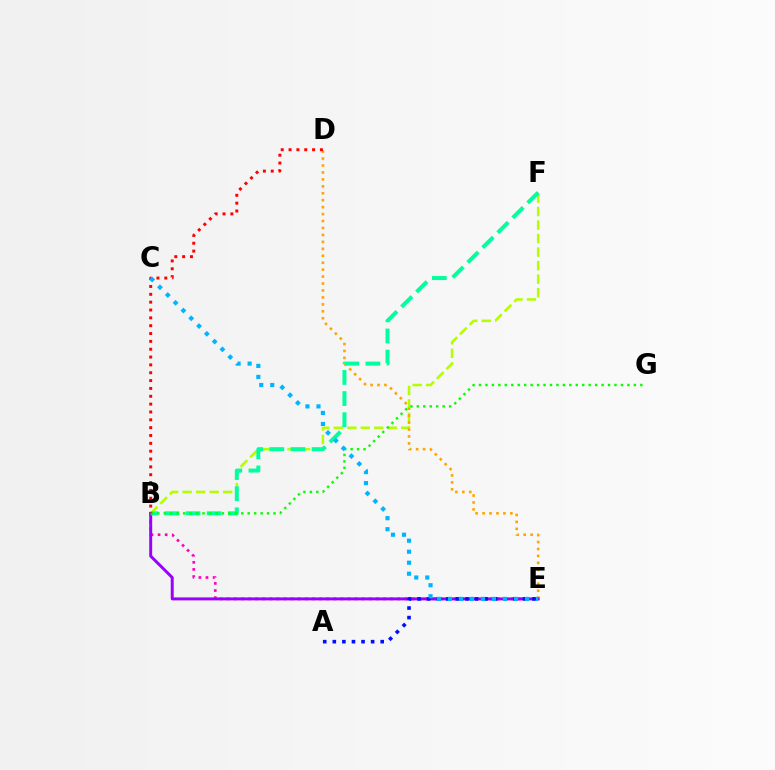{('B', 'E'): [{'color': '#ff00bd', 'line_style': 'dotted', 'thickness': 1.93}, {'color': '#9b00ff', 'line_style': 'solid', 'thickness': 2.14}], ('B', 'F'): [{'color': '#b3ff00', 'line_style': 'dashed', 'thickness': 1.84}, {'color': '#00ff9d', 'line_style': 'dashed', 'thickness': 2.87}], ('D', 'E'): [{'color': '#ffa500', 'line_style': 'dotted', 'thickness': 1.89}], ('A', 'E'): [{'color': '#0010ff', 'line_style': 'dotted', 'thickness': 2.6}], ('B', 'G'): [{'color': '#08ff00', 'line_style': 'dotted', 'thickness': 1.75}], ('B', 'D'): [{'color': '#ff0000', 'line_style': 'dotted', 'thickness': 2.13}], ('C', 'E'): [{'color': '#00b5ff', 'line_style': 'dotted', 'thickness': 2.99}]}